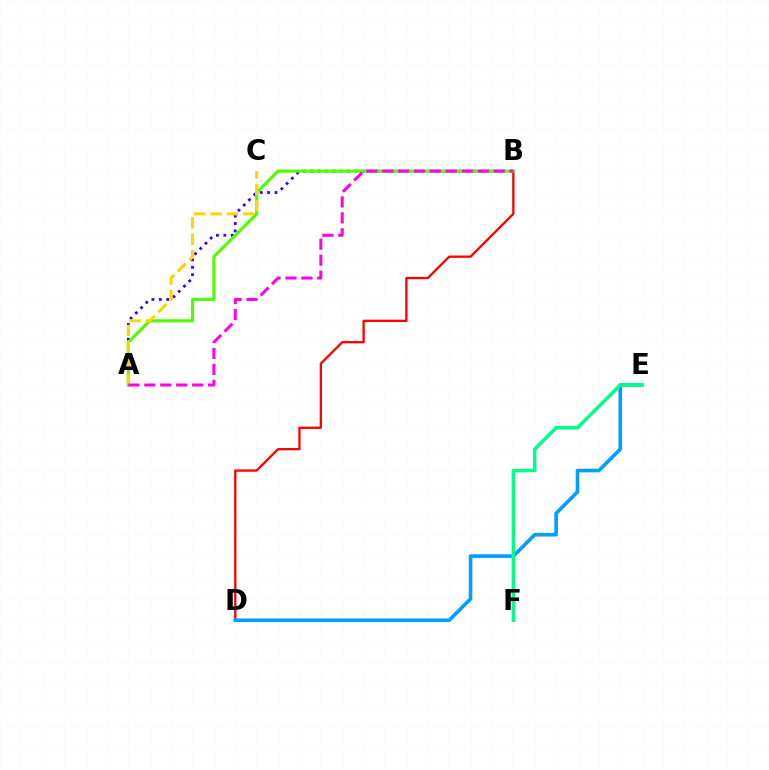{('B', 'D'): [{'color': '#ff0000', 'line_style': 'solid', 'thickness': 1.67}], ('A', 'B'): [{'color': '#3700ff', 'line_style': 'dotted', 'thickness': 2.01}, {'color': '#4fff00', 'line_style': 'solid', 'thickness': 2.26}, {'color': '#ff00ed', 'line_style': 'dashed', 'thickness': 2.16}], ('D', 'E'): [{'color': '#009eff', 'line_style': 'solid', 'thickness': 2.6}], ('A', 'C'): [{'color': '#ffd500', 'line_style': 'dashed', 'thickness': 2.21}], ('E', 'F'): [{'color': '#00ff86', 'line_style': 'solid', 'thickness': 2.51}]}